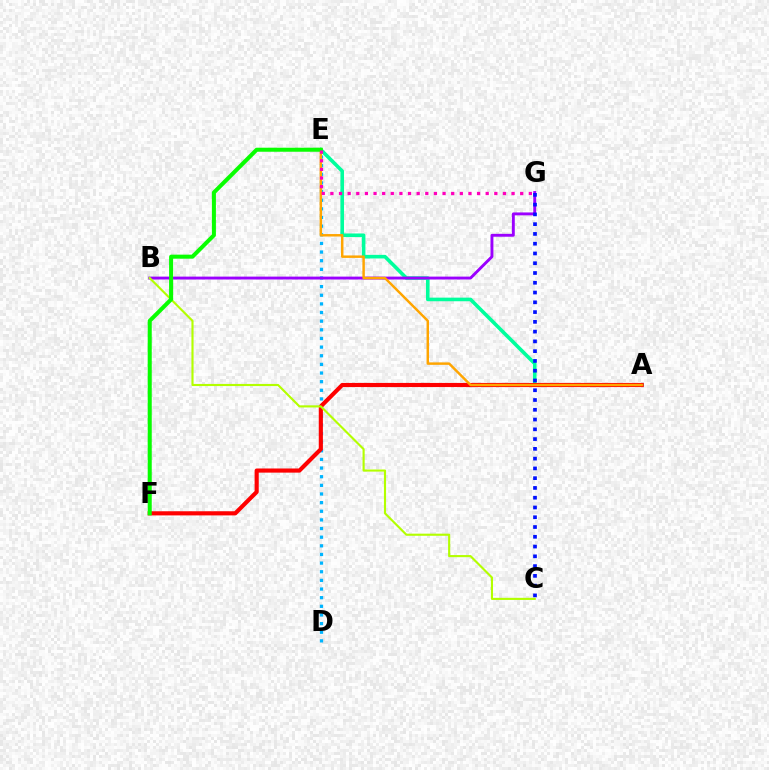{('A', 'E'): [{'color': '#00ff9d', 'line_style': 'solid', 'thickness': 2.6}, {'color': '#ffa500', 'line_style': 'solid', 'thickness': 1.77}], ('D', 'E'): [{'color': '#00b5ff', 'line_style': 'dotted', 'thickness': 2.35}], ('A', 'F'): [{'color': '#ff0000', 'line_style': 'solid', 'thickness': 2.98}], ('B', 'G'): [{'color': '#9b00ff', 'line_style': 'solid', 'thickness': 2.08}], ('C', 'G'): [{'color': '#0010ff', 'line_style': 'dotted', 'thickness': 2.65}], ('B', 'C'): [{'color': '#b3ff00', 'line_style': 'solid', 'thickness': 1.53}], ('E', 'F'): [{'color': '#08ff00', 'line_style': 'solid', 'thickness': 2.9}], ('E', 'G'): [{'color': '#ff00bd', 'line_style': 'dotted', 'thickness': 2.34}]}